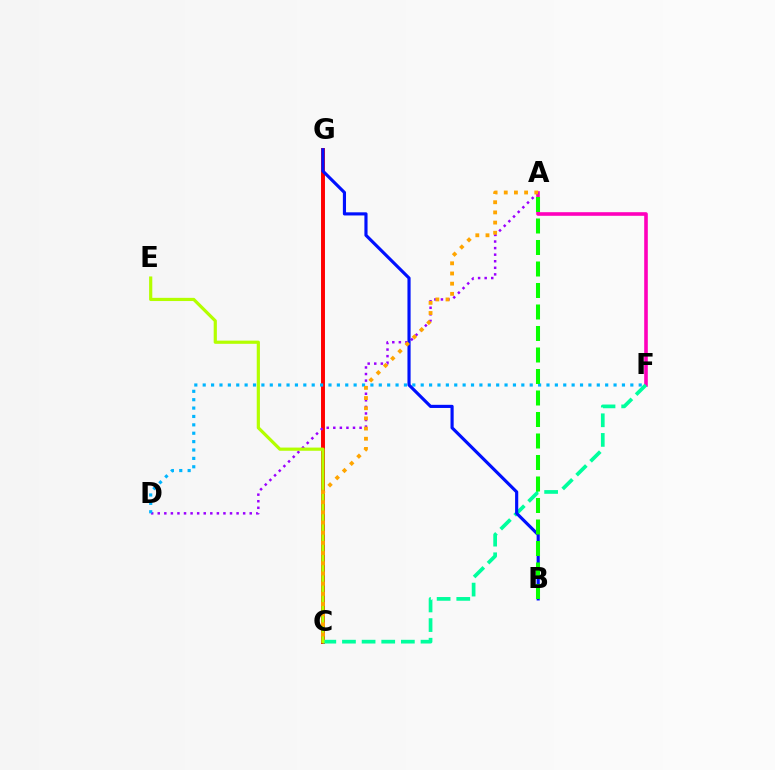{('C', 'G'): [{'color': '#ff0000', 'line_style': 'solid', 'thickness': 2.83}], ('A', 'F'): [{'color': '#ff00bd', 'line_style': 'solid', 'thickness': 2.6}], ('C', 'F'): [{'color': '#00ff9d', 'line_style': 'dashed', 'thickness': 2.67}], ('A', 'D'): [{'color': '#9b00ff', 'line_style': 'dotted', 'thickness': 1.79}], ('D', 'F'): [{'color': '#00b5ff', 'line_style': 'dotted', 'thickness': 2.28}], ('B', 'G'): [{'color': '#0010ff', 'line_style': 'solid', 'thickness': 2.27}], ('A', 'B'): [{'color': '#08ff00', 'line_style': 'dashed', 'thickness': 2.92}], ('C', 'E'): [{'color': '#b3ff00', 'line_style': 'solid', 'thickness': 2.3}], ('A', 'C'): [{'color': '#ffa500', 'line_style': 'dotted', 'thickness': 2.76}]}